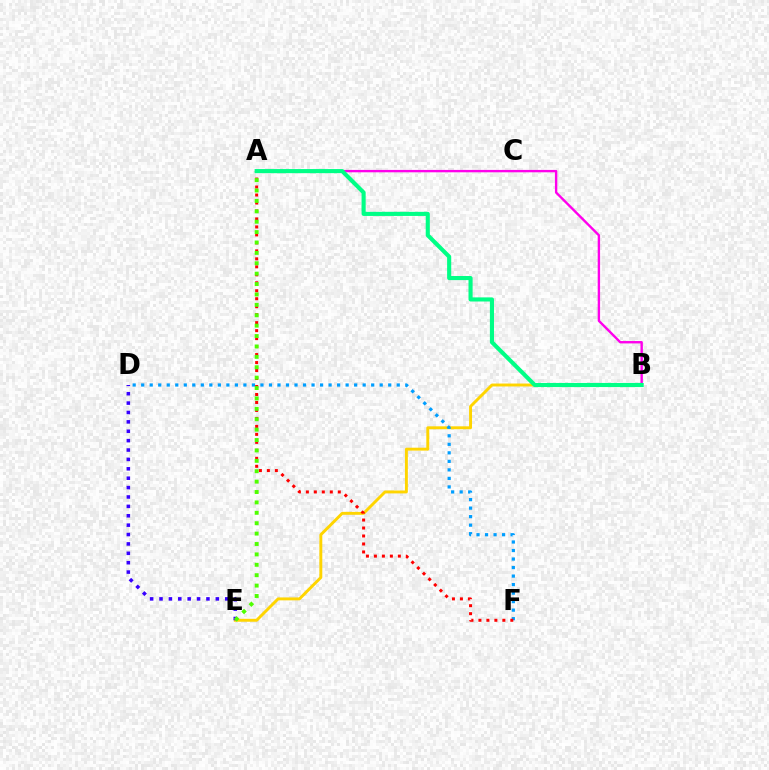{('B', 'E'): [{'color': '#ffd500', 'line_style': 'solid', 'thickness': 2.1}], ('A', 'B'): [{'color': '#ff00ed', 'line_style': 'solid', 'thickness': 1.71}, {'color': '#00ff86', 'line_style': 'solid', 'thickness': 2.96}], ('D', 'F'): [{'color': '#009eff', 'line_style': 'dotted', 'thickness': 2.31}], ('A', 'F'): [{'color': '#ff0000', 'line_style': 'dotted', 'thickness': 2.17}], ('D', 'E'): [{'color': '#3700ff', 'line_style': 'dotted', 'thickness': 2.55}], ('A', 'E'): [{'color': '#4fff00', 'line_style': 'dotted', 'thickness': 2.82}]}